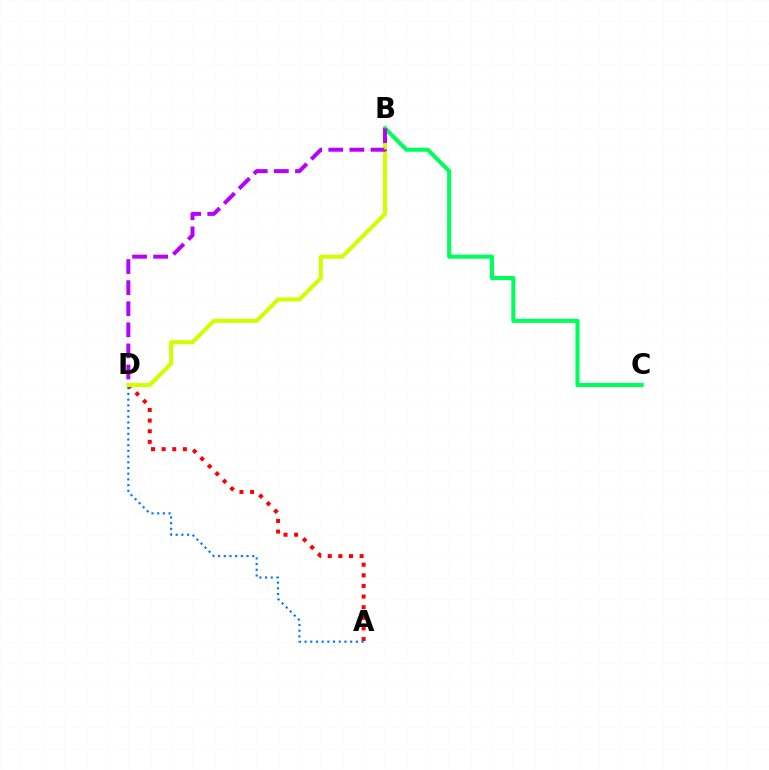{('A', 'D'): [{'color': '#ff0000', 'line_style': 'dotted', 'thickness': 2.88}, {'color': '#0074ff', 'line_style': 'dotted', 'thickness': 1.55}], ('B', 'D'): [{'color': '#d1ff00', 'line_style': 'solid', 'thickness': 2.94}, {'color': '#b900ff', 'line_style': 'dashed', 'thickness': 2.86}], ('B', 'C'): [{'color': '#00ff5c', 'line_style': 'solid', 'thickness': 2.94}]}